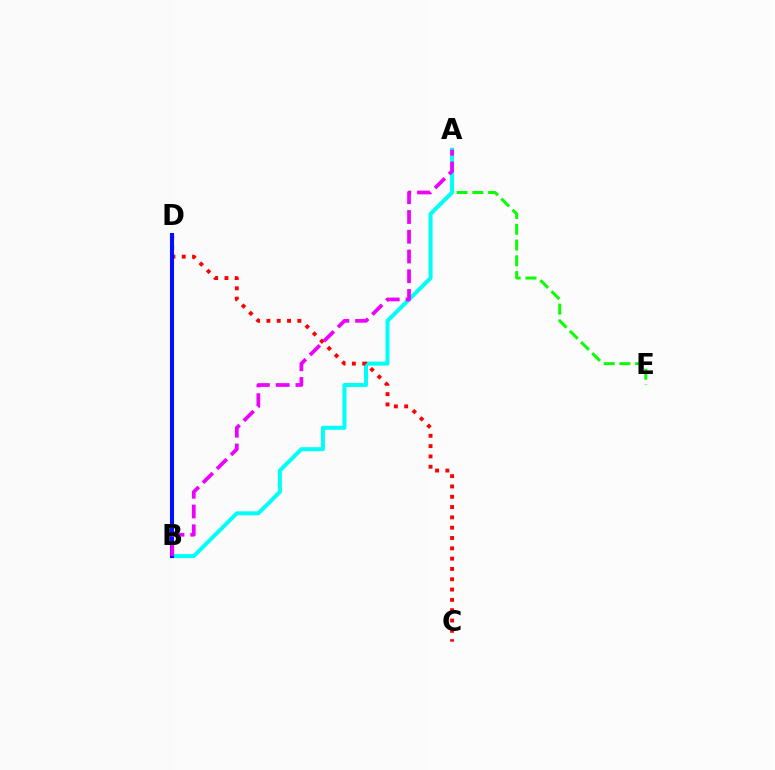{('A', 'E'): [{'color': '#08ff00', 'line_style': 'dashed', 'thickness': 2.14}], ('A', 'B'): [{'color': '#00fff6', 'line_style': 'solid', 'thickness': 2.89}, {'color': '#ee00ff', 'line_style': 'dashed', 'thickness': 2.68}], ('B', 'D'): [{'color': '#fcf500', 'line_style': 'solid', 'thickness': 2.28}, {'color': '#0010ff', 'line_style': 'solid', 'thickness': 2.92}], ('C', 'D'): [{'color': '#ff0000', 'line_style': 'dotted', 'thickness': 2.8}]}